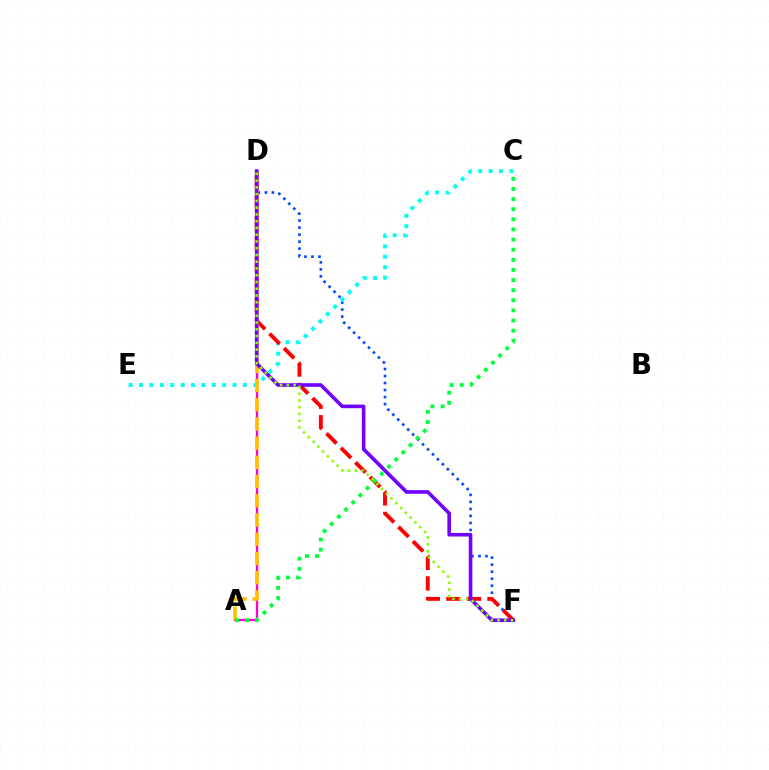{('D', 'F'): [{'color': '#004bff', 'line_style': 'dotted', 'thickness': 1.91}, {'color': '#ff0000', 'line_style': 'dashed', 'thickness': 2.79}, {'color': '#7200ff', 'line_style': 'solid', 'thickness': 2.59}, {'color': '#84ff00', 'line_style': 'dotted', 'thickness': 1.84}], ('A', 'D'): [{'color': '#ff00cf', 'line_style': 'solid', 'thickness': 1.66}, {'color': '#ffbd00', 'line_style': 'dashed', 'thickness': 2.61}], ('C', 'E'): [{'color': '#00fff6', 'line_style': 'dotted', 'thickness': 2.82}], ('A', 'C'): [{'color': '#00ff39', 'line_style': 'dotted', 'thickness': 2.75}]}